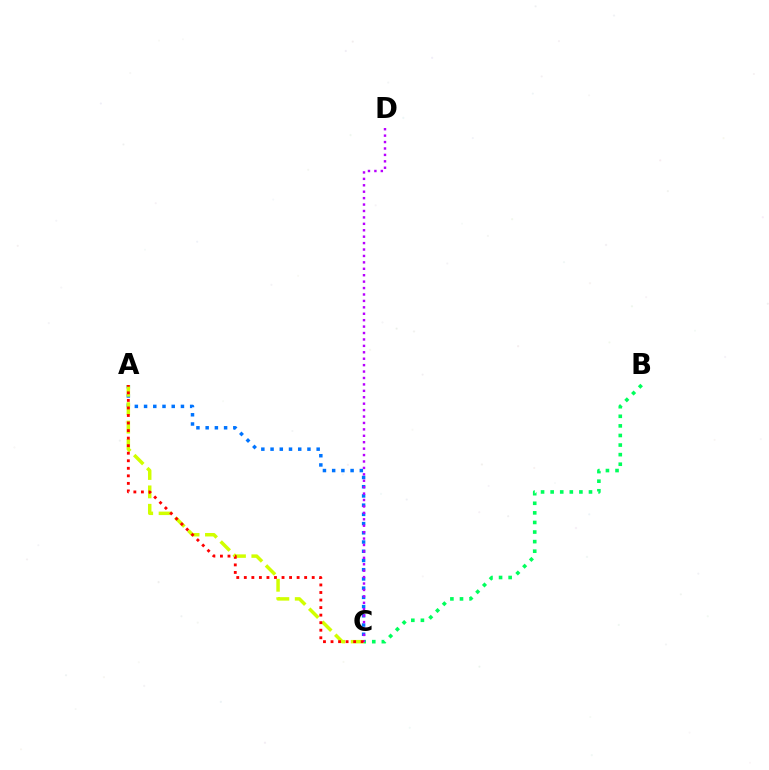{('A', 'C'): [{'color': '#0074ff', 'line_style': 'dotted', 'thickness': 2.51}, {'color': '#d1ff00', 'line_style': 'dashed', 'thickness': 2.5}, {'color': '#ff0000', 'line_style': 'dotted', 'thickness': 2.05}], ('B', 'C'): [{'color': '#00ff5c', 'line_style': 'dotted', 'thickness': 2.6}], ('C', 'D'): [{'color': '#b900ff', 'line_style': 'dotted', 'thickness': 1.75}]}